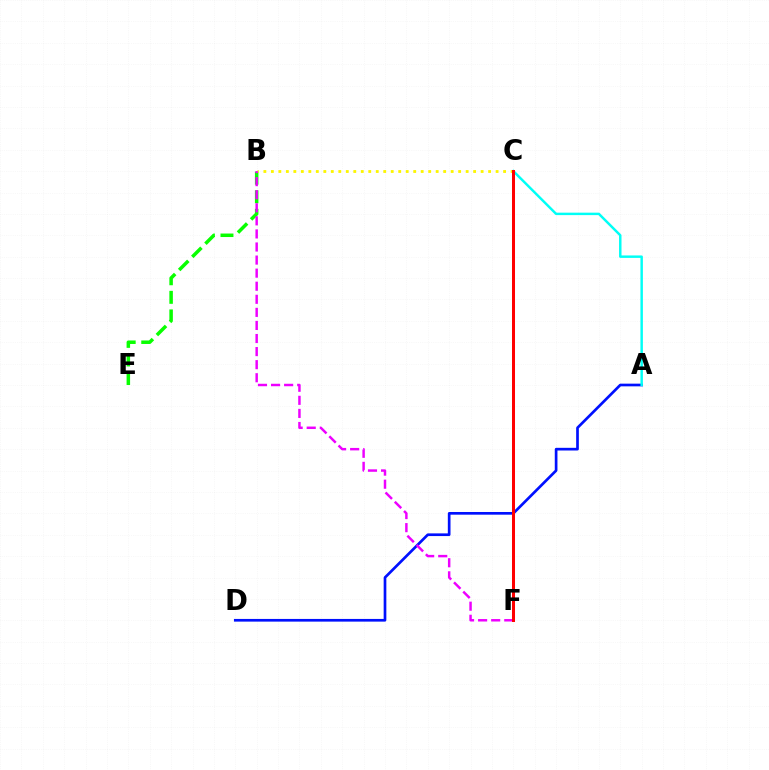{('B', 'E'): [{'color': '#08ff00', 'line_style': 'dashed', 'thickness': 2.52}], ('A', 'D'): [{'color': '#0010ff', 'line_style': 'solid', 'thickness': 1.93}], ('A', 'C'): [{'color': '#00fff6', 'line_style': 'solid', 'thickness': 1.77}], ('B', 'C'): [{'color': '#fcf500', 'line_style': 'dotted', 'thickness': 2.04}], ('B', 'F'): [{'color': '#ee00ff', 'line_style': 'dashed', 'thickness': 1.78}], ('C', 'F'): [{'color': '#ff0000', 'line_style': 'solid', 'thickness': 2.17}]}